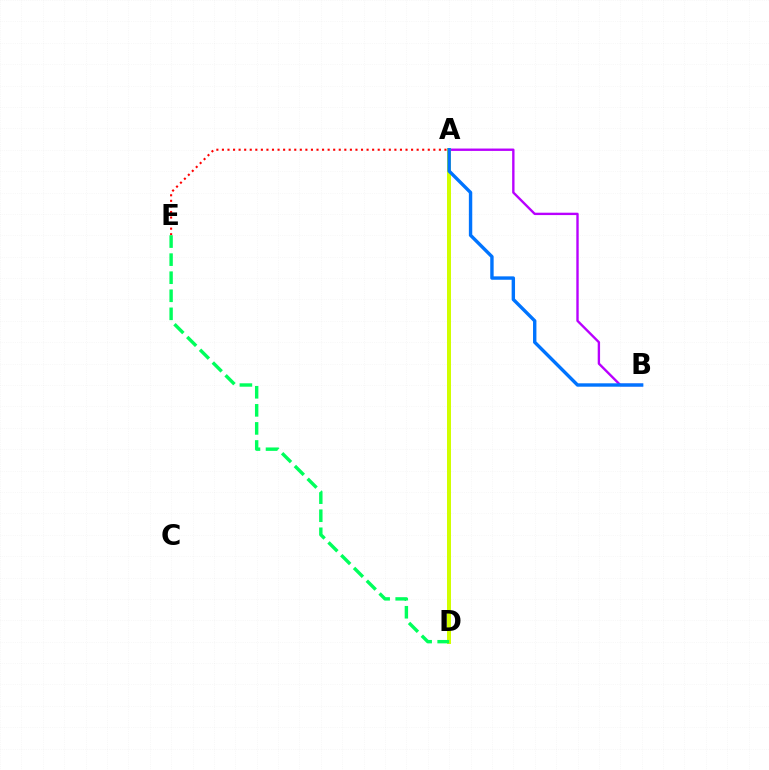{('A', 'B'): [{'color': '#b900ff', 'line_style': 'solid', 'thickness': 1.71}, {'color': '#0074ff', 'line_style': 'solid', 'thickness': 2.44}], ('A', 'D'): [{'color': '#d1ff00', 'line_style': 'solid', 'thickness': 2.88}], ('A', 'E'): [{'color': '#ff0000', 'line_style': 'dotted', 'thickness': 1.51}], ('D', 'E'): [{'color': '#00ff5c', 'line_style': 'dashed', 'thickness': 2.45}]}